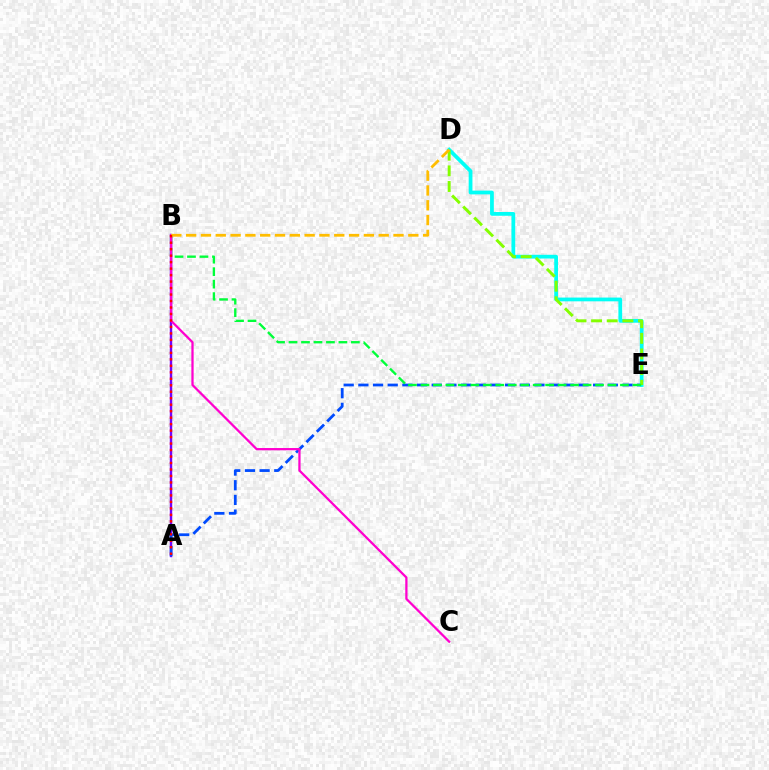{('A', 'B'): [{'color': '#7200ff', 'line_style': 'solid', 'thickness': 1.75}, {'color': '#ff0000', 'line_style': 'dotted', 'thickness': 1.76}], ('A', 'E'): [{'color': '#004bff', 'line_style': 'dashed', 'thickness': 1.99}], ('D', 'E'): [{'color': '#00fff6', 'line_style': 'solid', 'thickness': 2.7}, {'color': '#84ff00', 'line_style': 'dashed', 'thickness': 2.13}], ('B', 'E'): [{'color': '#00ff39', 'line_style': 'dashed', 'thickness': 1.69}], ('B', 'C'): [{'color': '#ff00cf', 'line_style': 'solid', 'thickness': 1.63}], ('B', 'D'): [{'color': '#ffbd00', 'line_style': 'dashed', 'thickness': 2.01}]}